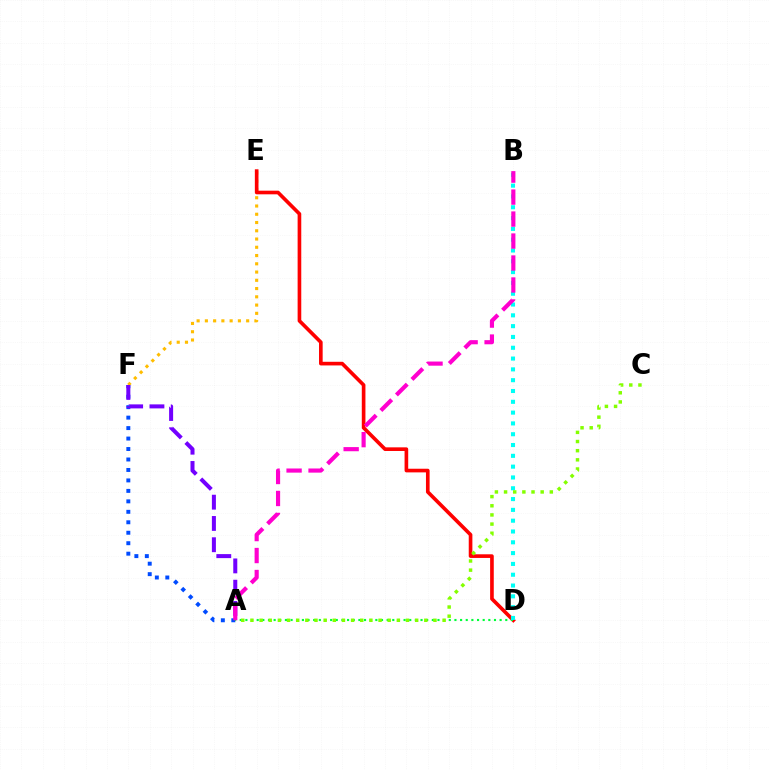{('E', 'F'): [{'color': '#ffbd00', 'line_style': 'dotted', 'thickness': 2.24}], ('A', 'F'): [{'color': '#004bff', 'line_style': 'dotted', 'thickness': 2.84}, {'color': '#7200ff', 'line_style': 'dashed', 'thickness': 2.89}], ('D', 'E'): [{'color': '#ff0000', 'line_style': 'solid', 'thickness': 2.62}], ('A', 'D'): [{'color': '#00ff39', 'line_style': 'dotted', 'thickness': 1.54}], ('B', 'D'): [{'color': '#00fff6', 'line_style': 'dotted', 'thickness': 2.94}], ('A', 'B'): [{'color': '#ff00cf', 'line_style': 'dashed', 'thickness': 2.99}], ('A', 'C'): [{'color': '#84ff00', 'line_style': 'dotted', 'thickness': 2.49}]}